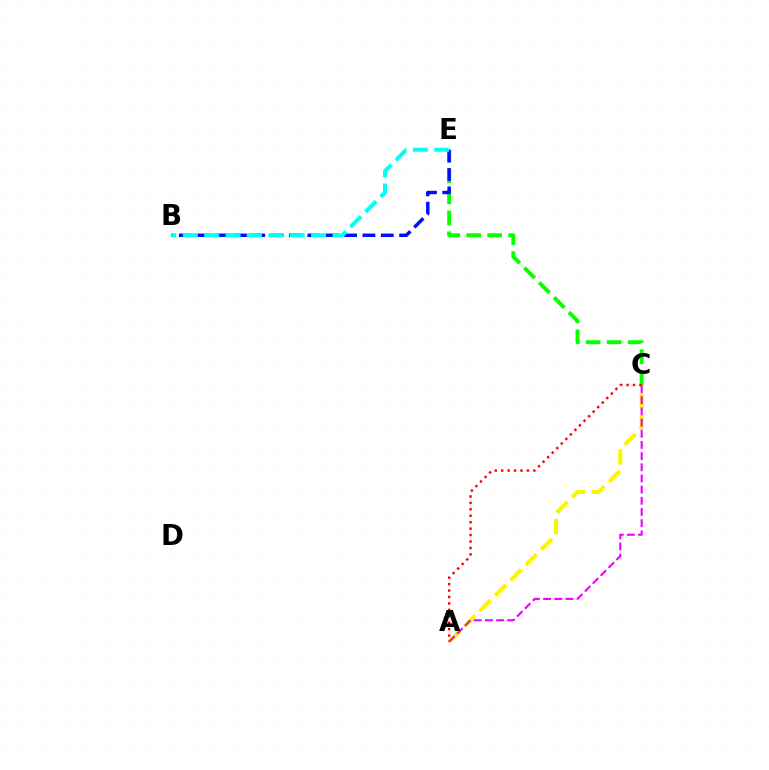{('A', 'C'): [{'color': '#fcf500', 'line_style': 'dashed', 'thickness': 2.95}, {'color': '#ff0000', 'line_style': 'dotted', 'thickness': 1.75}, {'color': '#ee00ff', 'line_style': 'dashed', 'thickness': 1.52}], ('C', 'E'): [{'color': '#08ff00', 'line_style': 'dashed', 'thickness': 2.85}], ('B', 'E'): [{'color': '#0010ff', 'line_style': 'dashed', 'thickness': 2.49}, {'color': '#00fff6', 'line_style': 'dashed', 'thickness': 2.9}]}